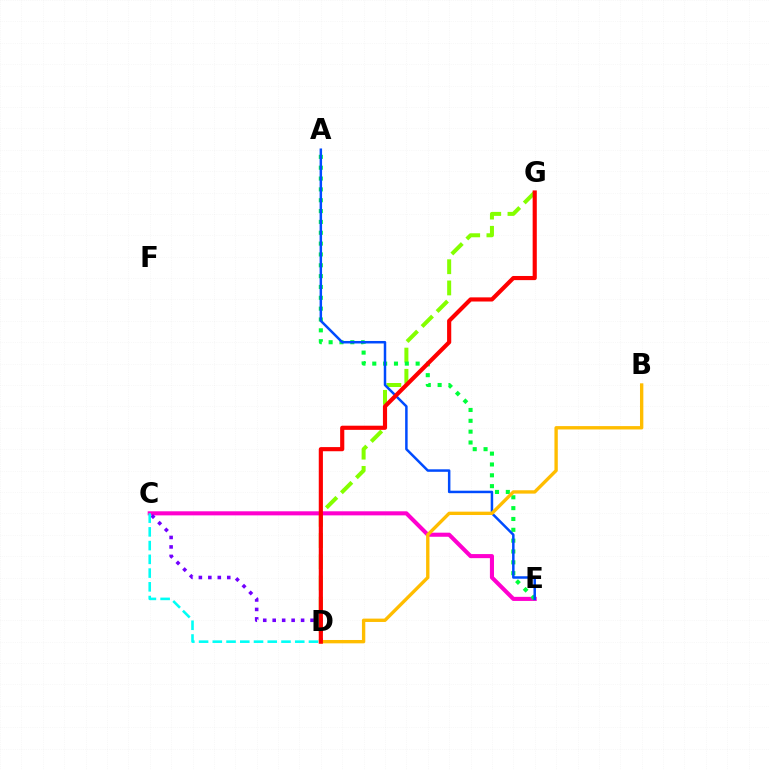{('D', 'G'): [{'color': '#84ff00', 'line_style': 'dashed', 'thickness': 2.88}, {'color': '#ff0000', 'line_style': 'solid', 'thickness': 2.99}], ('C', 'E'): [{'color': '#ff00cf', 'line_style': 'solid', 'thickness': 2.94}], ('C', 'D'): [{'color': '#7200ff', 'line_style': 'dotted', 'thickness': 2.57}, {'color': '#00fff6', 'line_style': 'dashed', 'thickness': 1.87}], ('A', 'E'): [{'color': '#00ff39', 'line_style': 'dotted', 'thickness': 2.95}, {'color': '#004bff', 'line_style': 'solid', 'thickness': 1.8}], ('B', 'D'): [{'color': '#ffbd00', 'line_style': 'solid', 'thickness': 2.42}]}